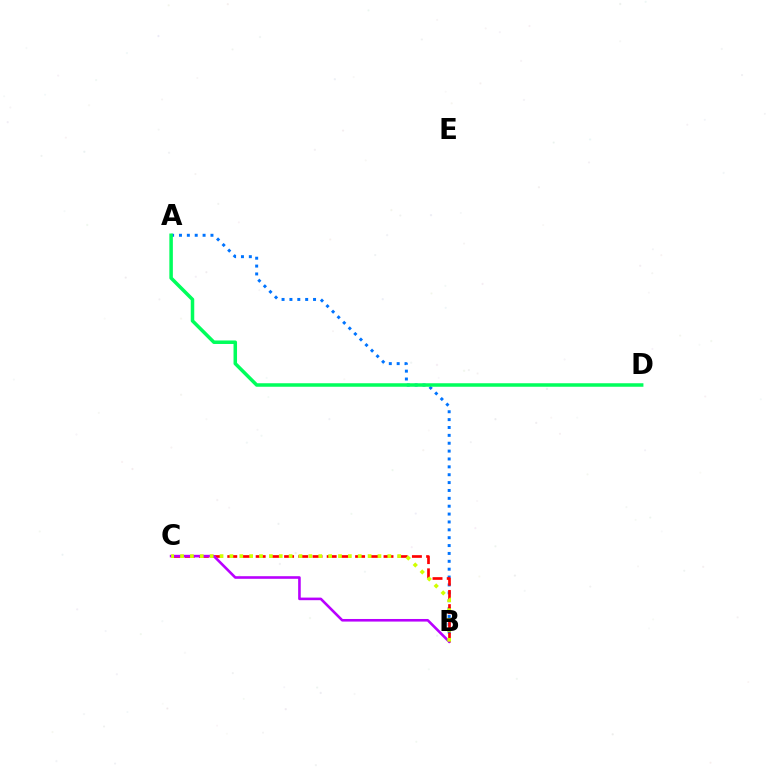{('A', 'B'): [{'color': '#0074ff', 'line_style': 'dotted', 'thickness': 2.14}], ('B', 'C'): [{'color': '#ff0000', 'line_style': 'dashed', 'thickness': 1.93}, {'color': '#b900ff', 'line_style': 'solid', 'thickness': 1.87}, {'color': '#d1ff00', 'line_style': 'dotted', 'thickness': 2.68}], ('A', 'D'): [{'color': '#00ff5c', 'line_style': 'solid', 'thickness': 2.53}]}